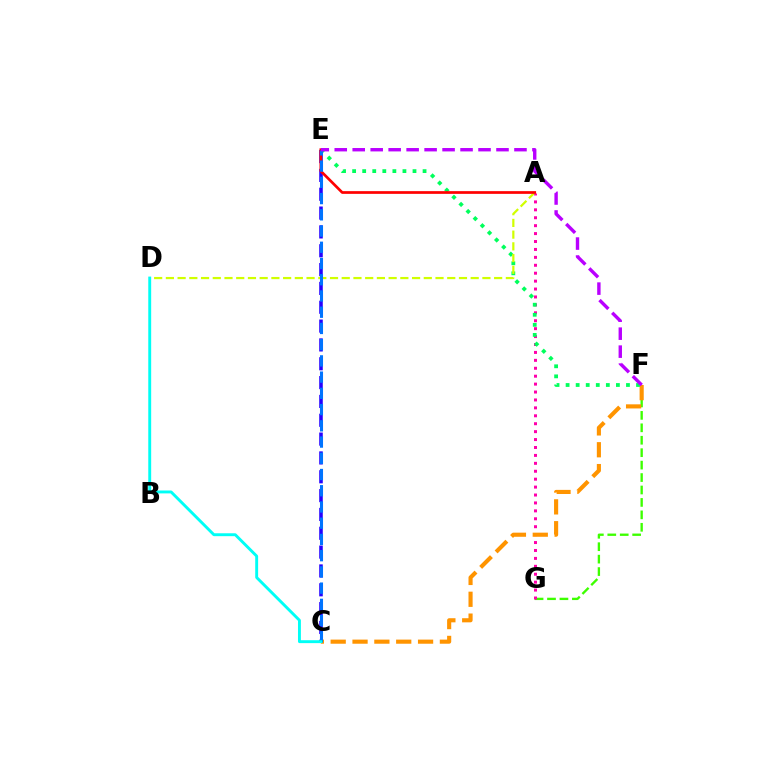{('C', 'E'): [{'color': '#2500ff', 'line_style': 'dashed', 'thickness': 2.56}, {'color': '#0074ff', 'line_style': 'dashed', 'thickness': 2.21}], ('F', 'G'): [{'color': '#3dff00', 'line_style': 'dashed', 'thickness': 1.69}], ('A', 'G'): [{'color': '#ff00ac', 'line_style': 'dotted', 'thickness': 2.15}], ('C', 'F'): [{'color': '#ff9400', 'line_style': 'dashed', 'thickness': 2.97}], ('E', 'F'): [{'color': '#00ff5c', 'line_style': 'dotted', 'thickness': 2.73}, {'color': '#b900ff', 'line_style': 'dashed', 'thickness': 2.44}], ('A', 'D'): [{'color': '#d1ff00', 'line_style': 'dashed', 'thickness': 1.59}], ('A', 'E'): [{'color': '#ff0000', 'line_style': 'solid', 'thickness': 1.95}], ('C', 'D'): [{'color': '#00fff6', 'line_style': 'solid', 'thickness': 2.09}]}